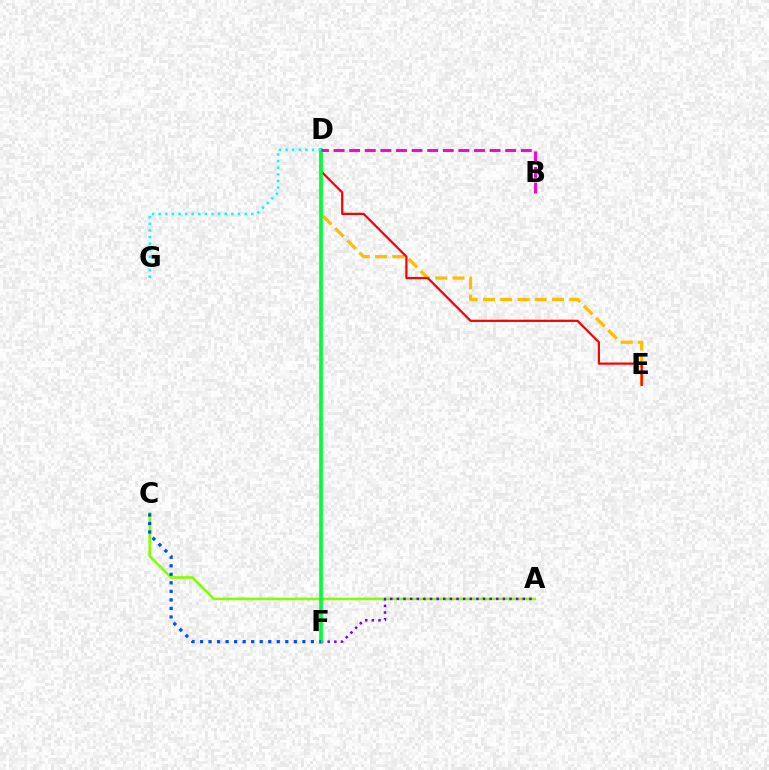{('D', 'E'): [{'color': '#ffbd00', 'line_style': 'dashed', 'thickness': 2.35}, {'color': '#ff0000', 'line_style': 'solid', 'thickness': 1.6}], ('A', 'C'): [{'color': '#84ff00', 'line_style': 'solid', 'thickness': 1.88}], ('A', 'F'): [{'color': '#7200ff', 'line_style': 'dotted', 'thickness': 1.8}], ('D', 'F'): [{'color': '#00ff39', 'line_style': 'solid', 'thickness': 2.64}], ('D', 'G'): [{'color': '#00fff6', 'line_style': 'dotted', 'thickness': 1.8}], ('C', 'F'): [{'color': '#004bff', 'line_style': 'dotted', 'thickness': 2.32}], ('B', 'D'): [{'color': '#ff00cf', 'line_style': 'dashed', 'thickness': 2.12}]}